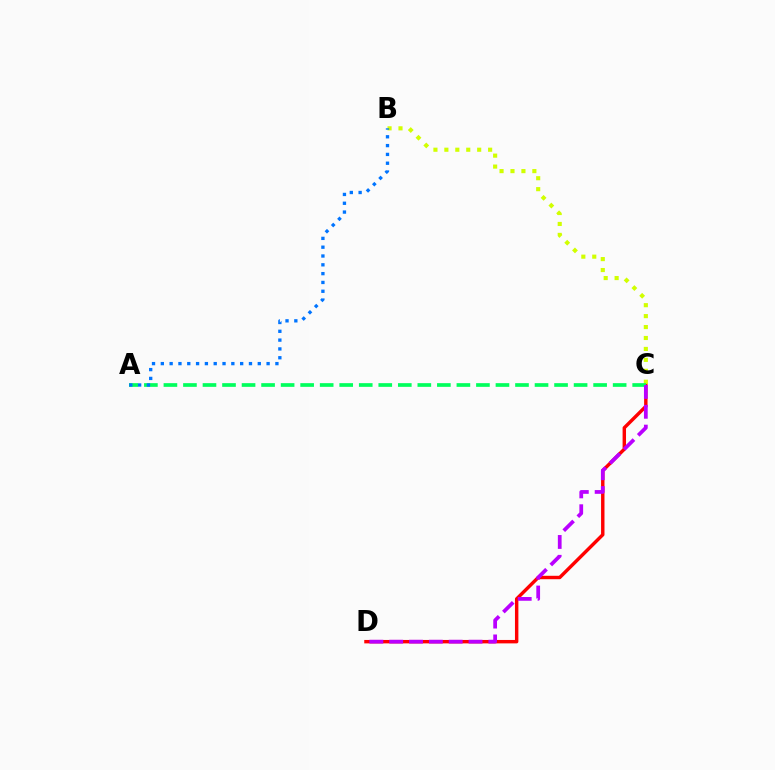{('C', 'D'): [{'color': '#ff0000', 'line_style': 'solid', 'thickness': 2.46}, {'color': '#b900ff', 'line_style': 'dashed', 'thickness': 2.7}], ('B', 'C'): [{'color': '#d1ff00', 'line_style': 'dotted', 'thickness': 2.97}], ('A', 'C'): [{'color': '#00ff5c', 'line_style': 'dashed', 'thickness': 2.65}], ('A', 'B'): [{'color': '#0074ff', 'line_style': 'dotted', 'thickness': 2.39}]}